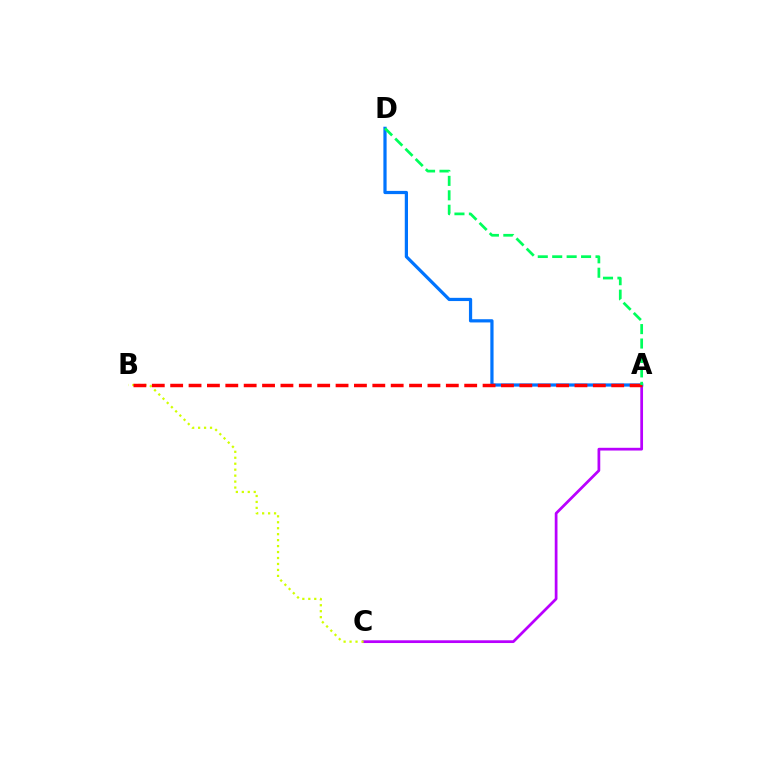{('A', 'C'): [{'color': '#b900ff', 'line_style': 'solid', 'thickness': 1.97}], ('A', 'D'): [{'color': '#0074ff', 'line_style': 'solid', 'thickness': 2.32}, {'color': '#00ff5c', 'line_style': 'dashed', 'thickness': 1.96}], ('B', 'C'): [{'color': '#d1ff00', 'line_style': 'dotted', 'thickness': 1.62}], ('A', 'B'): [{'color': '#ff0000', 'line_style': 'dashed', 'thickness': 2.5}]}